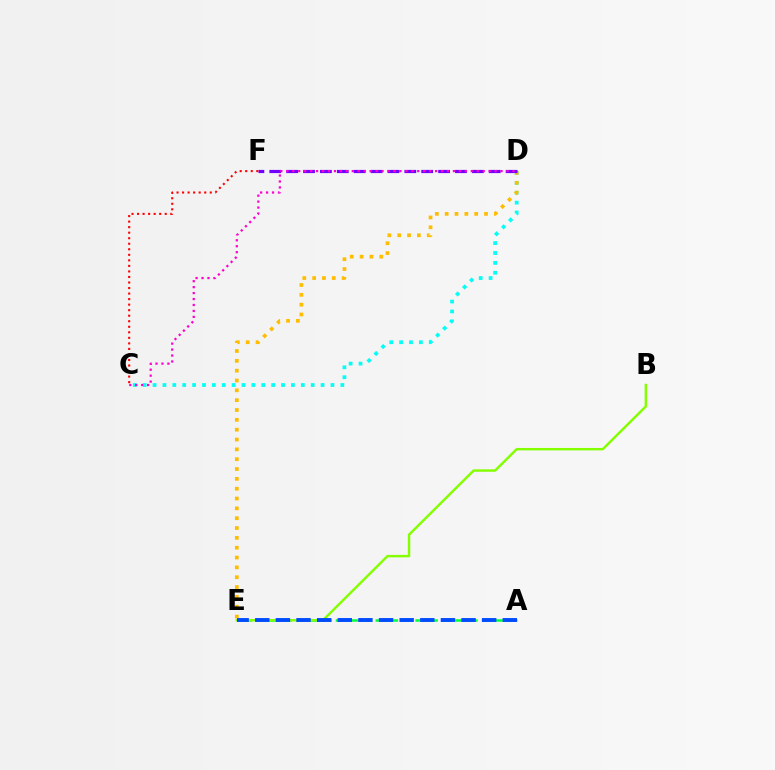{('C', 'D'): [{'color': '#00fff6', 'line_style': 'dotted', 'thickness': 2.69}, {'color': '#ff00cf', 'line_style': 'dotted', 'thickness': 1.62}], ('A', 'E'): [{'color': '#00ff39', 'line_style': 'dashed', 'thickness': 1.8}, {'color': '#004bff', 'line_style': 'dashed', 'thickness': 2.8}], ('D', 'E'): [{'color': '#ffbd00', 'line_style': 'dotted', 'thickness': 2.67}], ('D', 'F'): [{'color': '#7200ff', 'line_style': 'dashed', 'thickness': 2.29}], ('C', 'F'): [{'color': '#ff0000', 'line_style': 'dotted', 'thickness': 1.5}], ('B', 'E'): [{'color': '#84ff00', 'line_style': 'solid', 'thickness': 1.75}]}